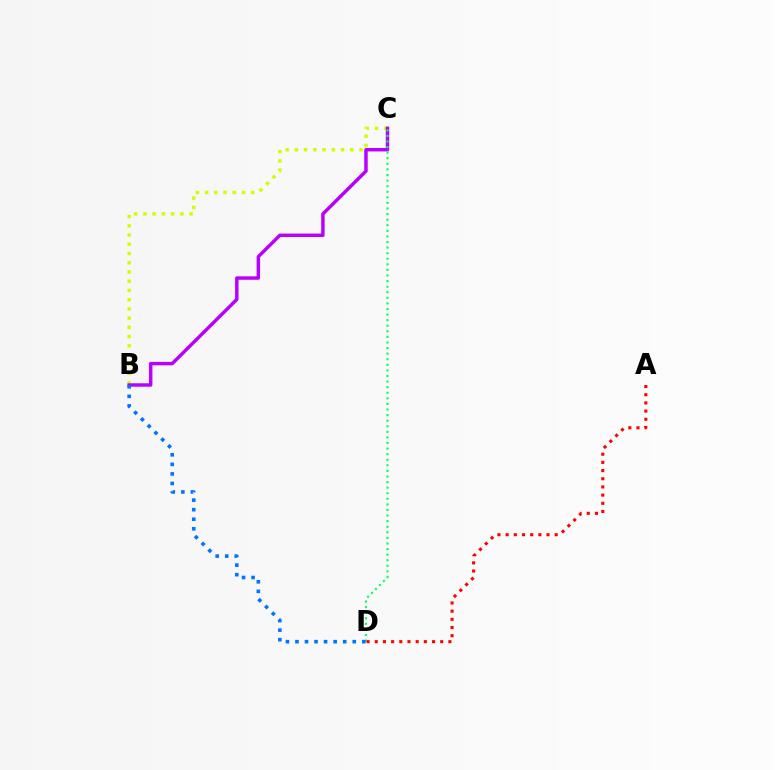{('B', 'C'): [{'color': '#d1ff00', 'line_style': 'dotted', 'thickness': 2.51}, {'color': '#b900ff', 'line_style': 'solid', 'thickness': 2.49}], ('C', 'D'): [{'color': '#00ff5c', 'line_style': 'dotted', 'thickness': 1.52}], ('B', 'D'): [{'color': '#0074ff', 'line_style': 'dotted', 'thickness': 2.59}], ('A', 'D'): [{'color': '#ff0000', 'line_style': 'dotted', 'thickness': 2.22}]}